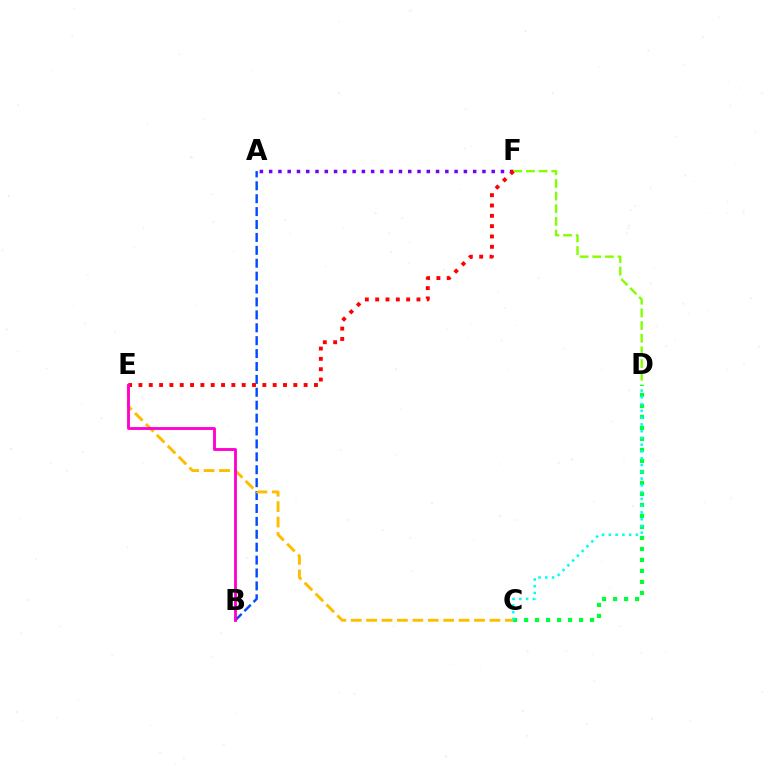{('A', 'B'): [{'color': '#004bff', 'line_style': 'dashed', 'thickness': 1.75}], ('C', 'E'): [{'color': '#ffbd00', 'line_style': 'dashed', 'thickness': 2.09}], ('A', 'F'): [{'color': '#7200ff', 'line_style': 'dotted', 'thickness': 2.52}], ('C', 'D'): [{'color': '#00ff39', 'line_style': 'dotted', 'thickness': 2.99}, {'color': '#00fff6', 'line_style': 'dotted', 'thickness': 1.84}], ('D', 'F'): [{'color': '#84ff00', 'line_style': 'dashed', 'thickness': 1.72}], ('E', 'F'): [{'color': '#ff0000', 'line_style': 'dotted', 'thickness': 2.81}], ('B', 'E'): [{'color': '#ff00cf', 'line_style': 'solid', 'thickness': 2.05}]}